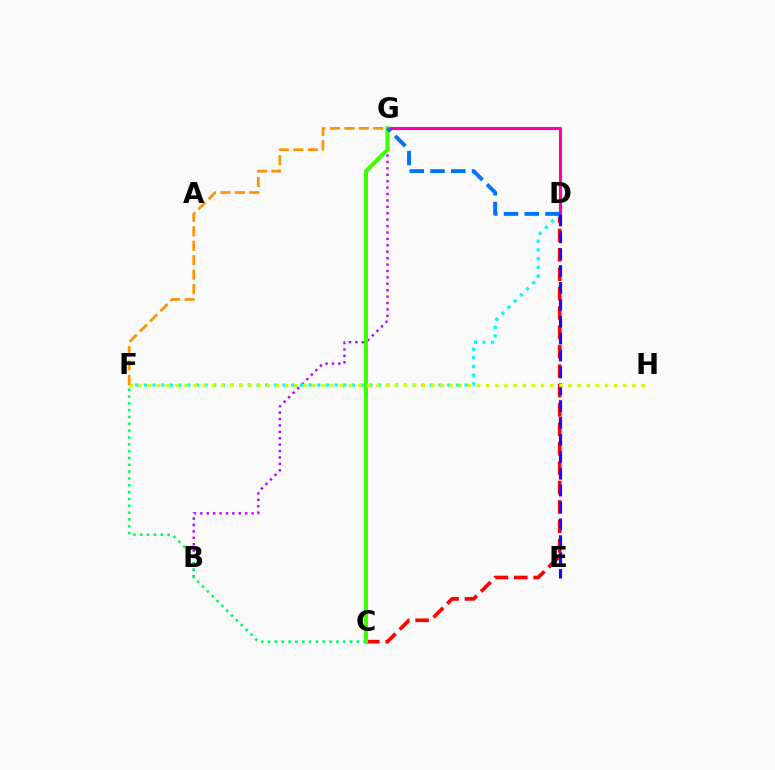{('B', 'G'): [{'color': '#b900ff', 'line_style': 'dotted', 'thickness': 1.74}], ('C', 'D'): [{'color': '#ff0000', 'line_style': 'dashed', 'thickness': 2.63}], ('D', 'F'): [{'color': '#00fff6', 'line_style': 'dotted', 'thickness': 2.36}], ('D', 'G'): [{'color': '#ff00ac', 'line_style': 'solid', 'thickness': 2.25}, {'color': '#0074ff', 'line_style': 'dashed', 'thickness': 2.82}], ('C', 'G'): [{'color': '#3dff00', 'line_style': 'solid', 'thickness': 2.94}], ('D', 'E'): [{'color': '#2500ff', 'line_style': 'dashed', 'thickness': 2.29}], ('F', 'H'): [{'color': '#d1ff00', 'line_style': 'dotted', 'thickness': 2.48}], ('C', 'F'): [{'color': '#00ff5c', 'line_style': 'dotted', 'thickness': 1.86}], ('F', 'G'): [{'color': '#ff9400', 'line_style': 'dashed', 'thickness': 1.97}]}